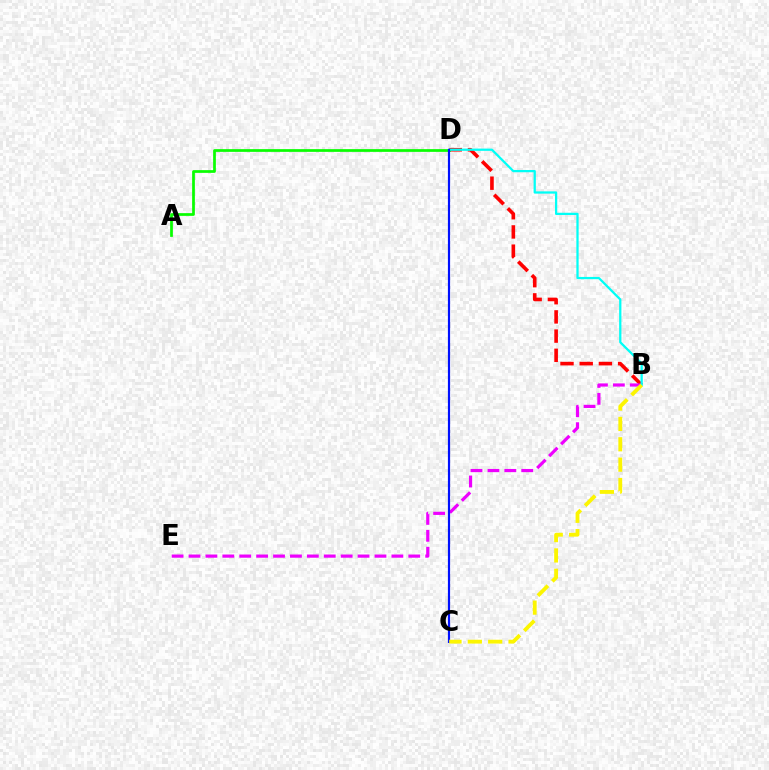{('B', 'D'): [{'color': '#ff0000', 'line_style': 'dashed', 'thickness': 2.61}, {'color': '#00fff6', 'line_style': 'solid', 'thickness': 1.62}], ('B', 'E'): [{'color': '#ee00ff', 'line_style': 'dashed', 'thickness': 2.3}], ('A', 'D'): [{'color': '#08ff00', 'line_style': 'solid', 'thickness': 1.96}], ('C', 'D'): [{'color': '#0010ff', 'line_style': 'solid', 'thickness': 1.57}], ('B', 'C'): [{'color': '#fcf500', 'line_style': 'dashed', 'thickness': 2.76}]}